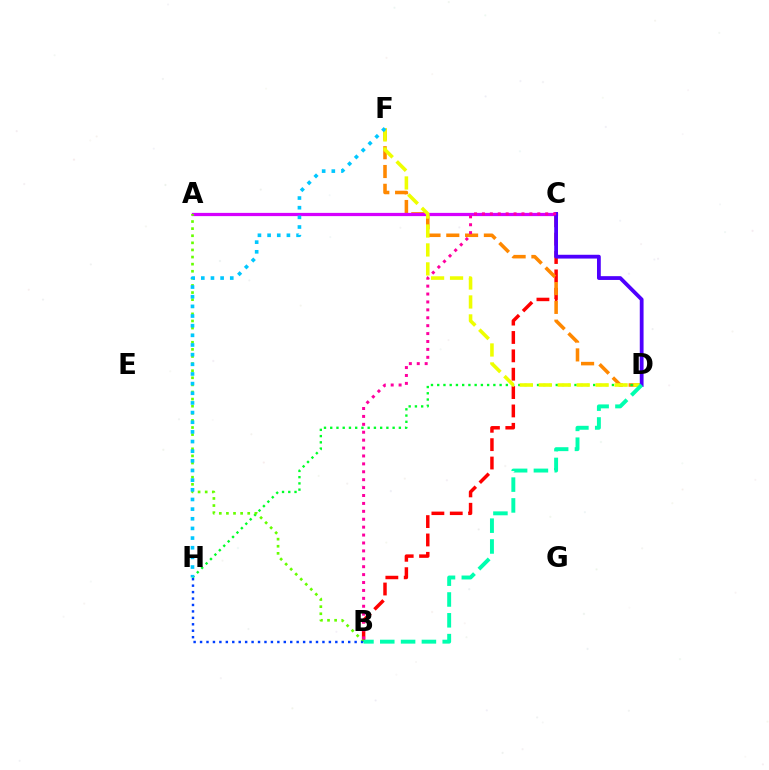{('B', 'C'): [{'color': '#ff0000', 'line_style': 'dashed', 'thickness': 2.5}, {'color': '#ff00a0', 'line_style': 'dotted', 'thickness': 2.15}], ('D', 'F'): [{'color': '#ff8800', 'line_style': 'dashed', 'thickness': 2.55}, {'color': '#eeff00', 'line_style': 'dashed', 'thickness': 2.58}], ('D', 'H'): [{'color': '#00ff27', 'line_style': 'dotted', 'thickness': 1.7}], ('A', 'C'): [{'color': '#d600ff', 'line_style': 'solid', 'thickness': 2.33}], ('A', 'B'): [{'color': '#66ff00', 'line_style': 'dotted', 'thickness': 1.93}], ('B', 'H'): [{'color': '#003fff', 'line_style': 'dotted', 'thickness': 1.75}], ('C', 'D'): [{'color': '#4f00ff', 'line_style': 'solid', 'thickness': 2.73}], ('F', 'H'): [{'color': '#00c7ff', 'line_style': 'dotted', 'thickness': 2.62}], ('B', 'D'): [{'color': '#00ffaf', 'line_style': 'dashed', 'thickness': 2.83}]}